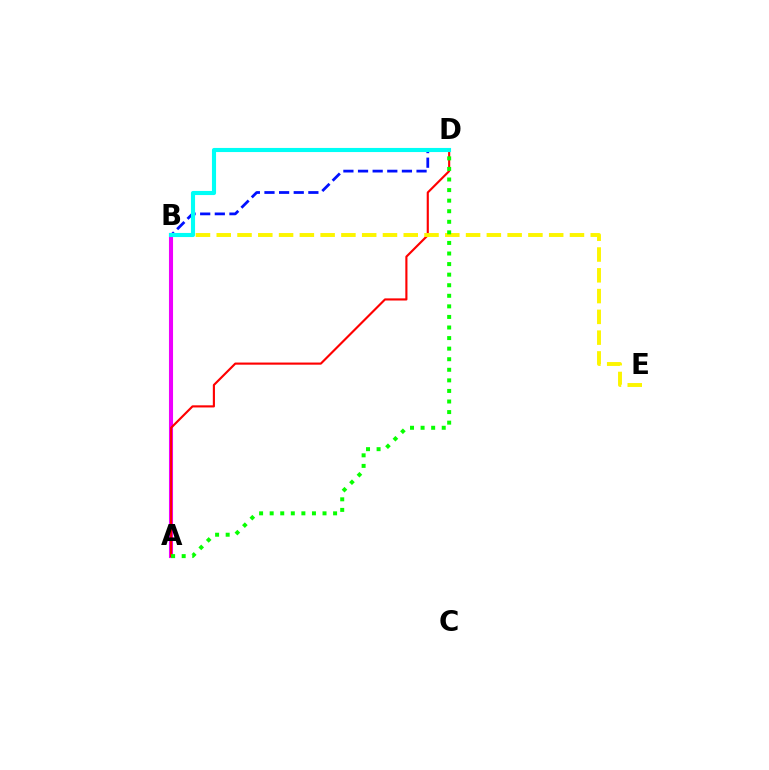{('A', 'B'): [{'color': '#ee00ff', 'line_style': 'solid', 'thickness': 2.93}], ('A', 'D'): [{'color': '#ff0000', 'line_style': 'solid', 'thickness': 1.54}, {'color': '#08ff00', 'line_style': 'dotted', 'thickness': 2.87}], ('B', 'E'): [{'color': '#fcf500', 'line_style': 'dashed', 'thickness': 2.82}], ('B', 'D'): [{'color': '#0010ff', 'line_style': 'dashed', 'thickness': 1.99}, {'color': '#00fff6', 'line_style': 'solid', 'thickness': 2.96}]}